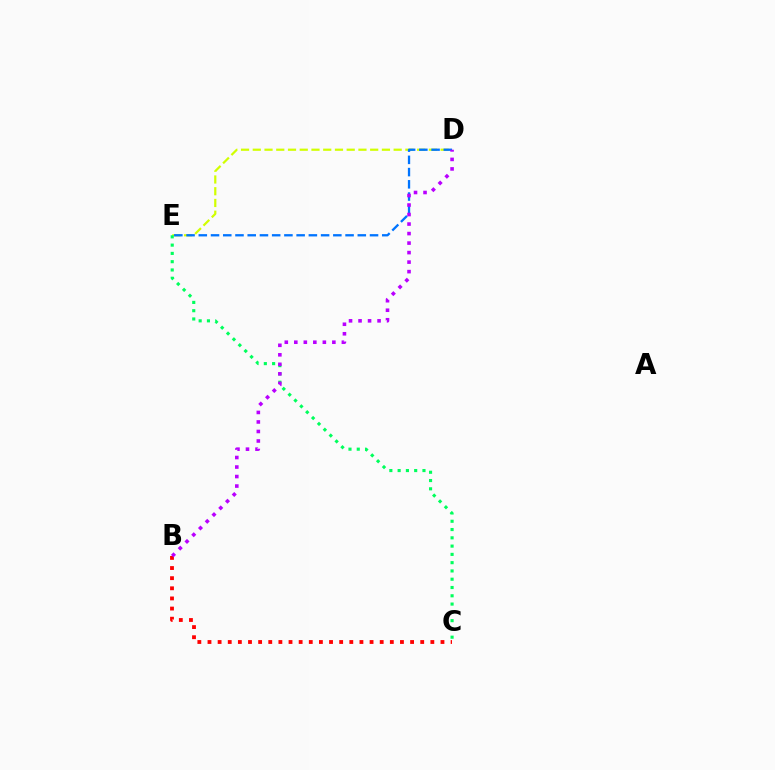{('D', 'E'): [{'color': '#d1ff00', 'line_style': 'dashed', 'thickness': 1.59}, {'color': '#0074ff', 'line_style': 'dashed', 'thickness': 1.66}], ('C', 'E'): [{'color': '#00ff5c', 'line_style': 'dotted', 'thickness': 2.25}], ('B', 'C'): [{'color': '#ff0000', 'line_style': 'dotted', 'thickness': 2.75}], ('B', 'D'): [{'color': '#b900ff', 'line_style': 'dotted', 'thickness': 2.58}]}